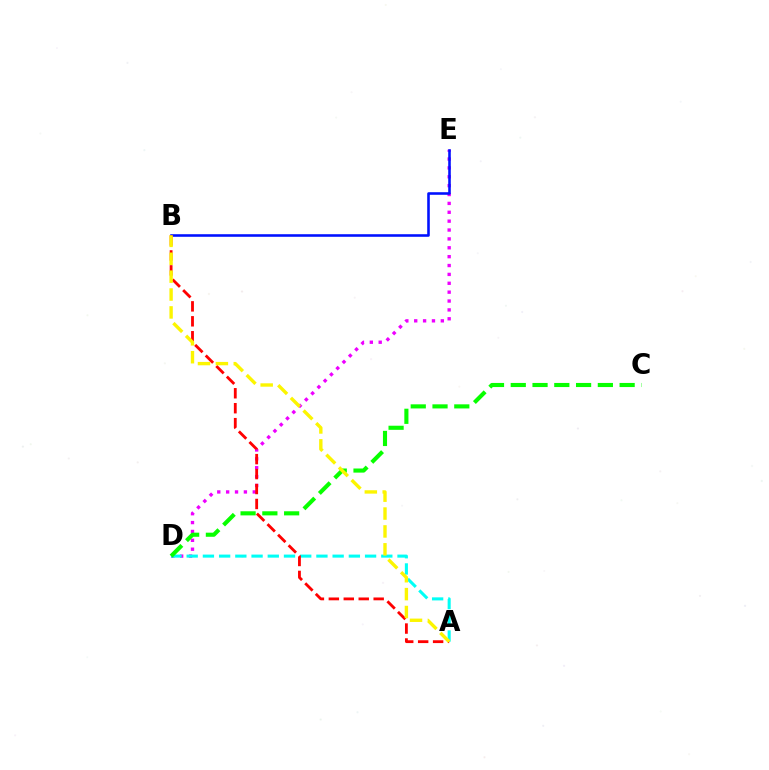{('D', 'E'): [{'color': '#ee00ff', 'line_style': 'dotted', 'thickness': 2.41}], ('A', 'D'): [{'color': '#00fff6', 'line_style': 'dashed', 'thickness': 2.2}], ('B', 'E'): [{'color': '#0010ff', 'line_style': 'solid', 'thickness': 1.86}], ('A', 'B'): [{'color': '#ff0000', 'line_style': 'dashed', 'thickness': 2.03}, {'color': '#fcf500', 'line_style': 'dashed', 'thickness': 2.43}], ('C', 'D'): [{'color': '#08ff00', 'line_style': 'dashed', 'thickness': 2.96}]}